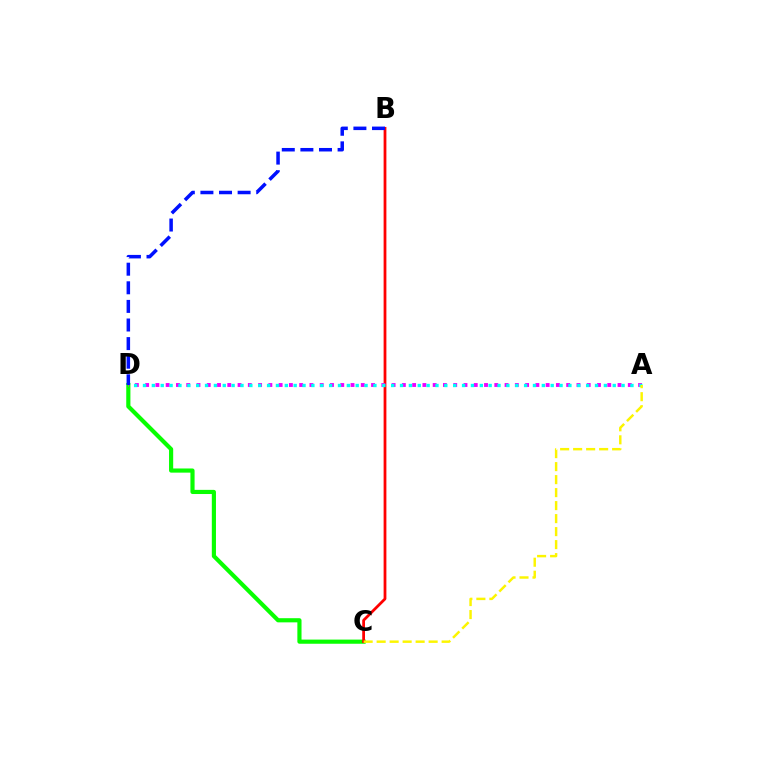{('C', 'D'): [{'color': '#08ff00', 'line_style': 'solid', 'thickness': 2.99}], ('B', 'C'): [{'color': '#ff0000', 'line_style': 'solid', 'thickness': 2.0}], ('A', 'D'): [{'color': '#ee00ff', 'line_style': 'dotted', 'thickness': 2.79}, {'color': '#00fff6', 'line_style': 'dotted', 'thickness': 2.41}], ('B', 'D'): [{'color': '#0010ff', 'line_style': 'dashed', 'thickness': 2.53}], ('A', 'C'): [{'color': '#fcf500', 'line_style': 'dashed', 'thickness': 1.77}]}